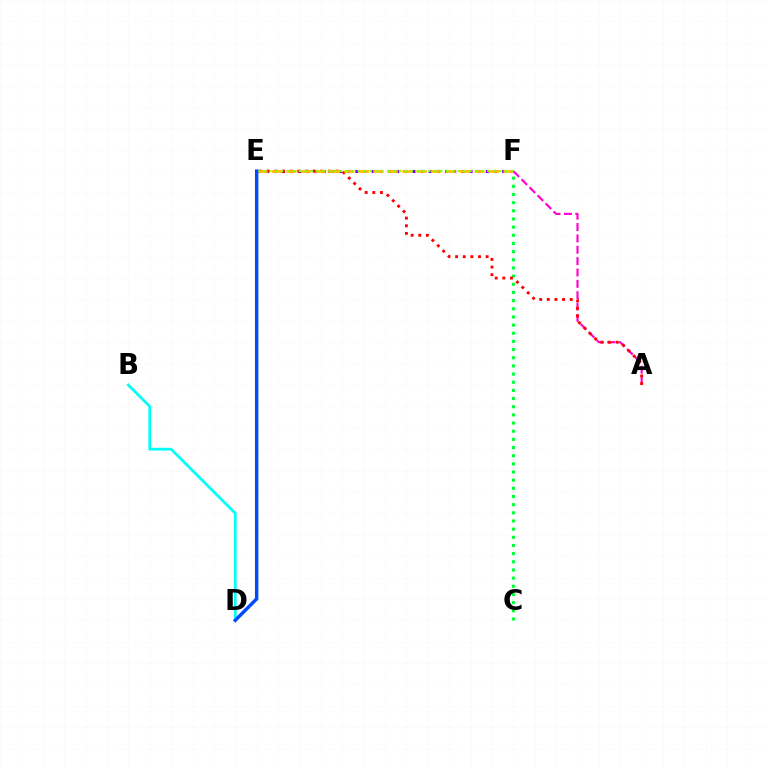{('A', 'F'): [{'color': '#ff00cf', 'line_style': 'dashed', 'thickness': 1.54}], ('C', 'F'): [{'color': '#00ff39', 'line_style': 'dotted', 'thickness': 2.22}], ('E', 'F'): [{'color': '#7200ff', 'line_style': 'dotted', 'thickness': 2.22}, {'color': '#ffbd00', 'line_style': 'dashed', 'thickness': 1.97}, {'color': '#84ff00', 'line_style': 'dotted', 'thickness': 1.6}], ('A', 'E'): [{'color': '#ff0000', 'line_style': 'dotted', 'thickness': 2.07}], ('B', 'D'): [{'color': '#00fff6', 'line_style': 'solid', 'thickness': 1.98}], ('D', 'E'): [{'color': '#004bff', 'line_style': 'solid', 'thickness': 2.46}]}